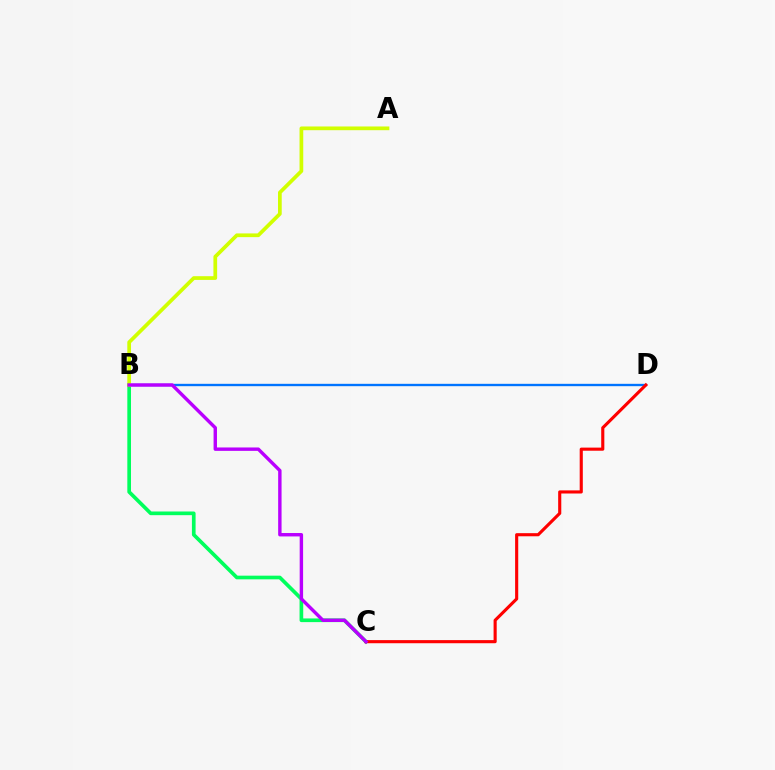{('B', 'D'): [{'color': '#0074ff', 'line_style': 'solid', 'thickness': 1.7}], ('B', 'C'): [{'color': '#00ff5c', 'line_style': 'solid', 'thickness': 2.65}, {'color': '#b900ff', 'line_style': 'solid', 'thickness': 2.45}], ('A', 'B'): [{'color': '#d1ff00', 'line_style': 'solid', 'thickness': 2.68}], ('C', 'D'): [{'color': '#ff0000', 'line_style': 'solid', 'thickness': 2.24}]}